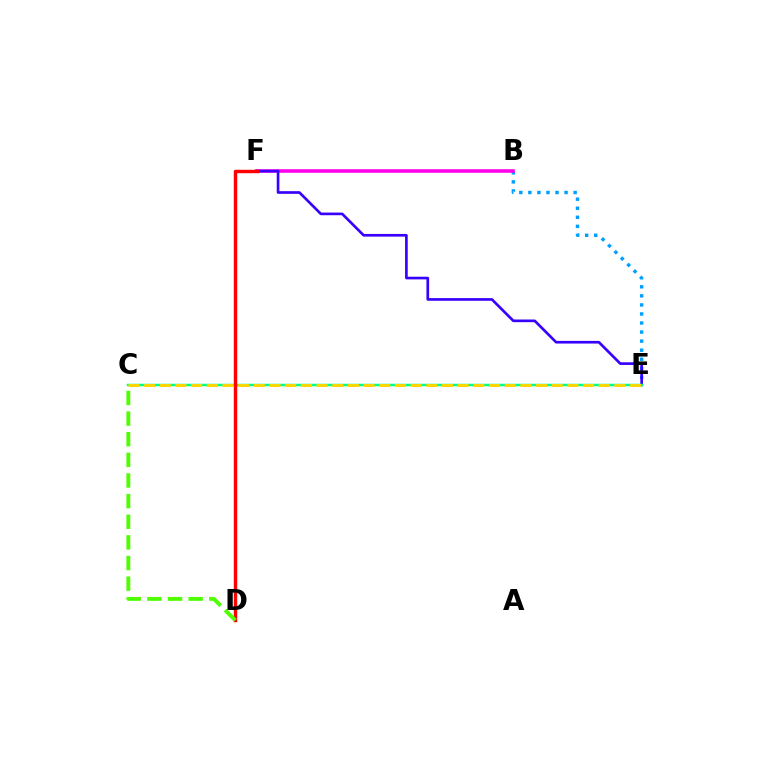{('B', 'E'): [{'color': '#009eff', 'line_style': 'dotted', 'thickness': 2.46}], ('B', 'F'): [{'color': '#ff00ed', 'line_style': 'solid', 'thickness': 2.56}], ('E', 'F'): [{'color': '#3700ff', 'line_style': 'solid', 'thickness': 1.92}], ('C', 'E'): [{'color': '#00ff86', 'line_style': 'solid', 'thickness': 1.78}, {'color': '#ffd500', 'line_style': 'dashed', 'thickness': 2.13}], ('D', 'F'): [{'color': '#ff0000', 'line_style': 'solid', 'thickness': 2.46}], ('C', 'D'): [{'color': '#4fff00', 'line_style': 'dashed', 'thickness': 2.8}]}